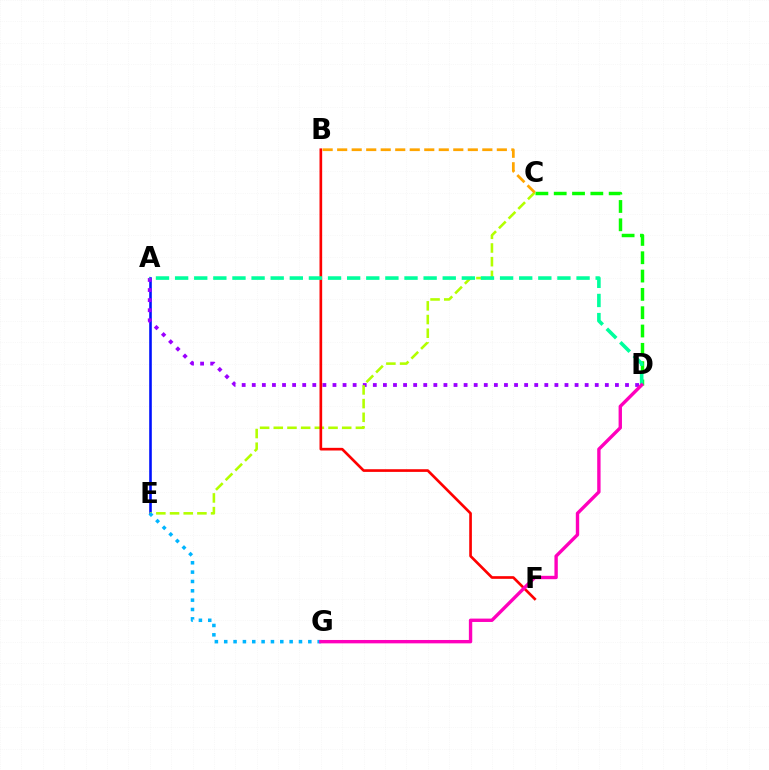{('A', 'E'): [{'color': '#0010ff', 'line_style': 'solid', 'thickness': 1.87}], ('C', 'D'): [{'color': '#08ff00', 'line_style': 'dashed', 'thickness': 2.49}], ('A', 'D'): [{'color': '#9b00ff', 'line_style': 'dotted', 'thickness': 2.74}, {'color': '#00ff9d', 'line_style': 'dashed', 'thickness': 2.6}], ('C', 'E'): [{'color': '#b3ff00', 'line_style': 'dashed', 'thickness': 1.86}], ('B', 'F'): [{'color': '#ff0000', 'line_style': 'solid', 'thickness': 1.92}], ('E', 'G'): [{'color': '#00b5ff', 'line_style': 'dotted', 'thickness': 2.54}], ('B', 'C'): [{'color': '#ffa500', 'line_style': 'dashed', 'thickness': 1.97}], ('D', 'G'): [{'color': '#ff00bd', 'line_style': 'solid', 'thickness': 2.43}]}